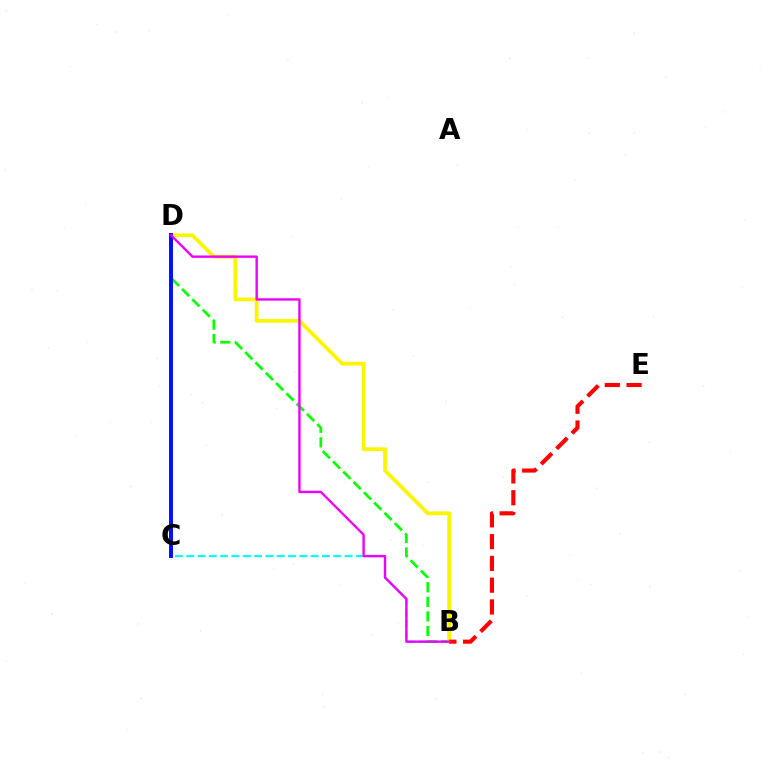{('B', 'C'): [{'color': '#00fff6', 'line_style': 'dashed', 'thickness': 1.54}], ('B', 'D'): [{'color': '#08ff00', 'line_style': 'dashed', 'thickness': 1.98}, {'color': '#fcf500', 'line_style': 'solid', 'thickness': 2.7}, {'color': '#ee00ff', 'line_style': 'solid', 'thickness': 1.72}], ('C', 'D'): [{'color': '#0010ff', 'line_style': 'solid', 'thickness': 2.84}], ('B', 'E'): [{'color': '#ff0000', 'line_style': 'dashed', 'thickness': 2.96}]}